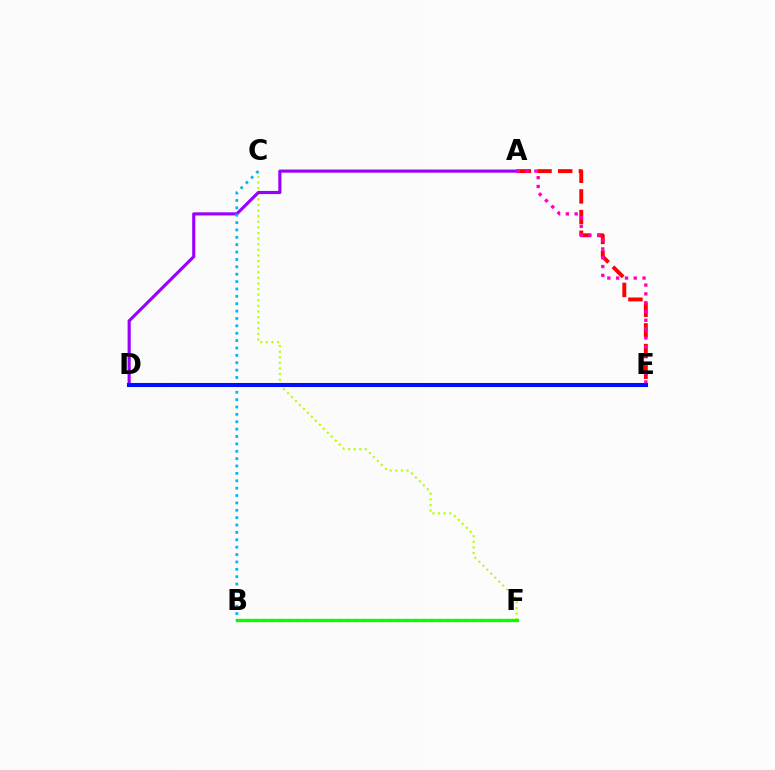{('B', 'F'): [{'color': '#00ff9d', 'line_style': 'solid', 'thickness': 2.18}, {'color': '#ffa500', 'line_style': 'dotted', 'thickness': 2.28}, {'color': '#08ff00', 'line_style': 'solid', 'thickness': 2.36}], ('C', 'F'): [{'color': '#b3ff00', 'line_style': 'dotted', 'thickness': 1.52}], ('A', 'E'): [{'color': '#ff0000', 'line_style': 'dashed', 'thickness': 2.81}, {'color': '#ff00bd', 'line_style': 'dotted', 'thickness': 2.39}], ('A', 'D'): [{'color': '#9b00ff', 'line_style': 'solid', 'thickness': 2.26}], ('B', 'C'): [{'color': '#00b5ff', 'line_style': 'dotted', 'thickness': 2.0}], ('D', 'E'): [{'color': '#0010ff', 'line_style': 'solid', 'thickness': 2.93}]}